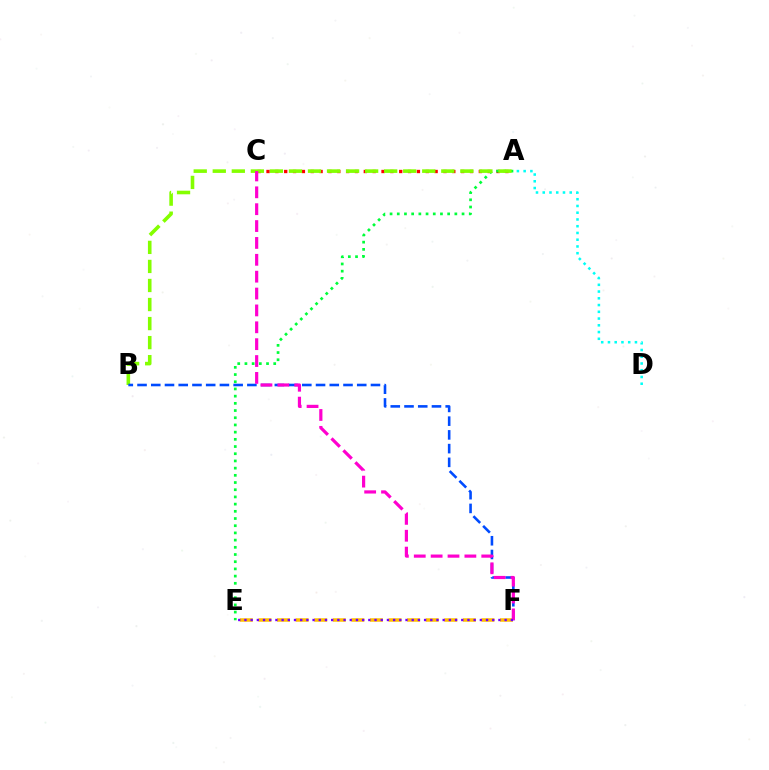{('E', 'F'): [{'color': '#ffbd00', 'line_style': 'dashed', 'thickness': 2.52}, {'color': '#7200ff', 'line_style': 'dotted', 'thickness': 1.68}], ('A', 'C'): [{'color': '#ff0000', 'line_style': 'dotted', 'thickness': 2.4}], ('A', 'E'): [{'color': '#00ff39', 'line_style': 'dotted', 'thickness': 1.96}], ('A', 'B'): [{'color': '#84ff00', 'line_style': 'dashed', 'thickness': 2.59}], ('B', 'F'): [{'color': '#004bff', 'line_style': 'dashed', 'thickness': 1.87}], ('A', 'D'): [{'color': '#00fff6', 'line_style': 'dotted', 'thickness': 1.83}], ('C', 'F'): [{'color': '#ff00cf', 'line_style': 'dashed', 'thickness': 2.29}]}